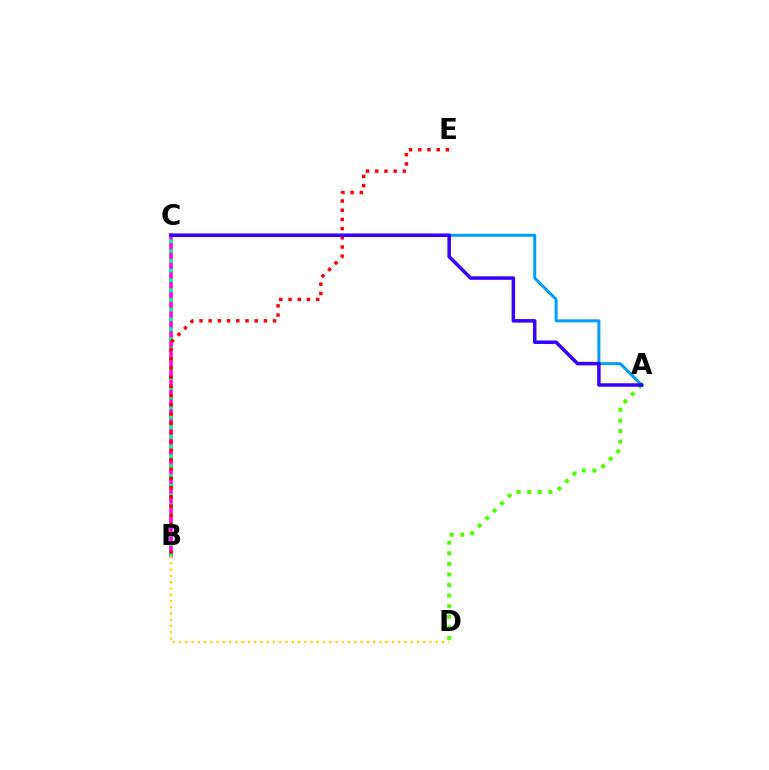{('B', 'C'): [{'color': '#ff00ed', 'line_style': 'solid', 'thickness': 2.55}, {'color': '#00ff86', 'line_style': 'dotted', 'thickness': 2.66}], ('A', 'D'): [{'color': '#4fff00', 'line_style': 'dotted', 'thickness': 2.87}], ('A', 'C'): [{'color': '#009eff', 'line_style': 'solid', 'thickness': 2.15}, {'color': '#3700ff', 'line_style': 'solid', 'thickness': 2.53}], ('B', 'D'): [{'color': '#ffd500', 'line_style': 'dotted', 'thickness': 1.7}], ('B', 'E'): [{'color': '#ff0000', 'line_style': 'dotted', 'thickness': 2.5}]}